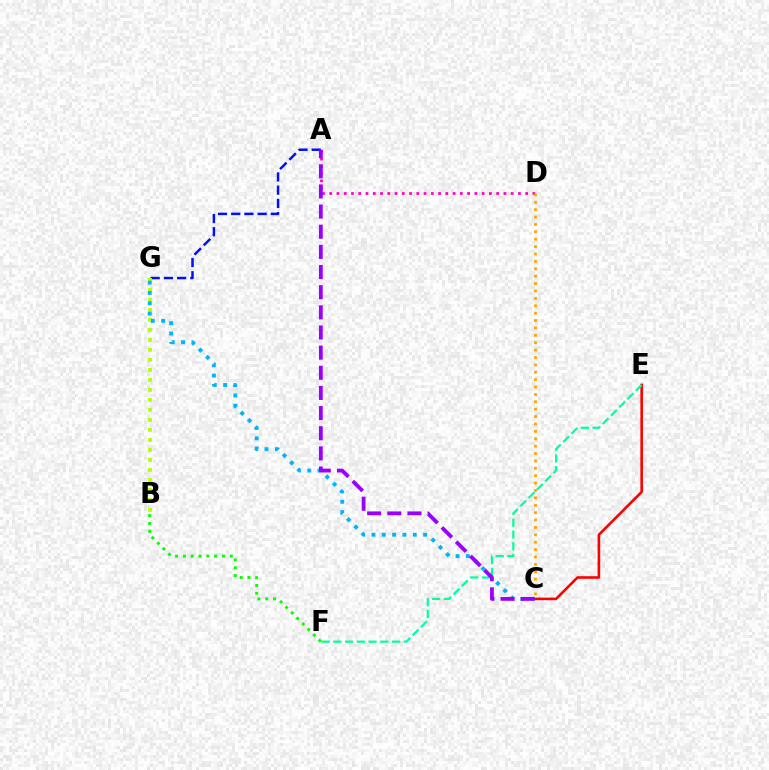{('A', 'G'): [{'color': '#0010ff', 'line_style': 'dashed', 'thickness': 1.8}], ('B', 'G'): [{'color': '#b3ff00', 'line_style': 'dotted', 'thickness': 2.72}], ('A', 'D'): [{'color': '#ff00bd', 'line_style': 'dotted', 'thickness': 1.97}], ('C', 'E'): [{'color': '#ff0000', 'line_style': 'solid', 'thickness': 1.87}], ('B', 'F'): [{'color': '#08ff00', 'line_style': 'dotted', 'thickness': 2.12}], ('C', 'G'): [{'color': '#00b5ff', 'line_style': 'dotted', 'thickness': 2.81}], ('E', 'F'): [{'color': '#00ff9d', 'line_style': 'dashed', 'thickness': 1.59}], ('A', 'C'): [{'color': '#9b00ff', 'line_style': 'dashed', 'thickness': 2.74}], ('C', 'D'): [{'color': '#ffa500', 'line_style': 'dotted', 'thickness': 2.01}]}